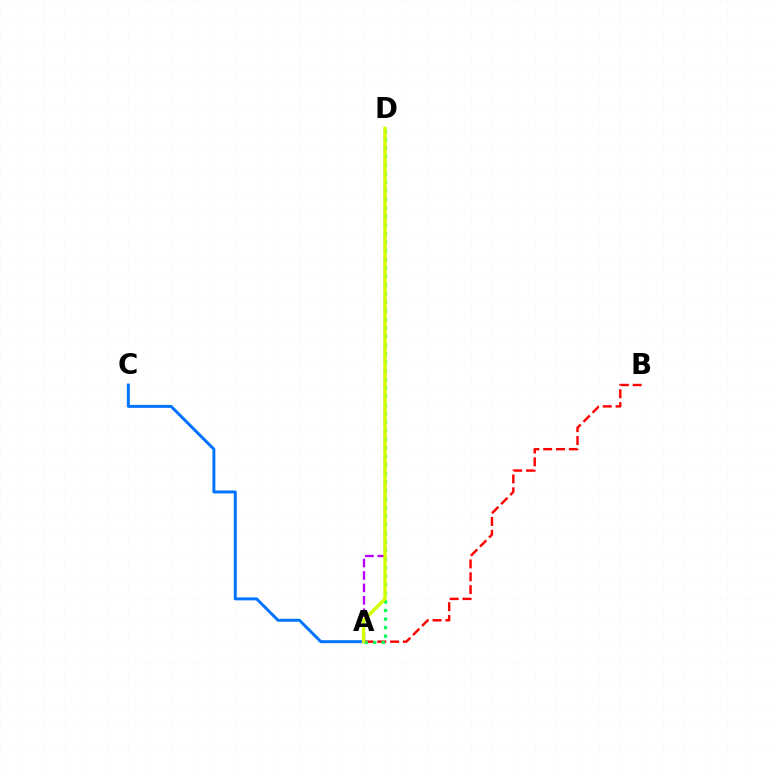{('A', 'C'): [{'color': '#0074ff', 'line_style': 'solid', 'thickness': 2.12}], ('A', 'D'): [{'color': '#b900ff', 'line_style': 'dashed', 'thickness': 1.69}, {'color': '#00ff5c', 'line_style': 'dotted', 'thickness': 2.33}, {'color': '#d1ff00', 'line_style': 'solid', 'thickness': 2.4}], ('A', 'B'): [{'color': '#ff0000', 'line_style': 'dashed', 'thickness': 1.74}]}